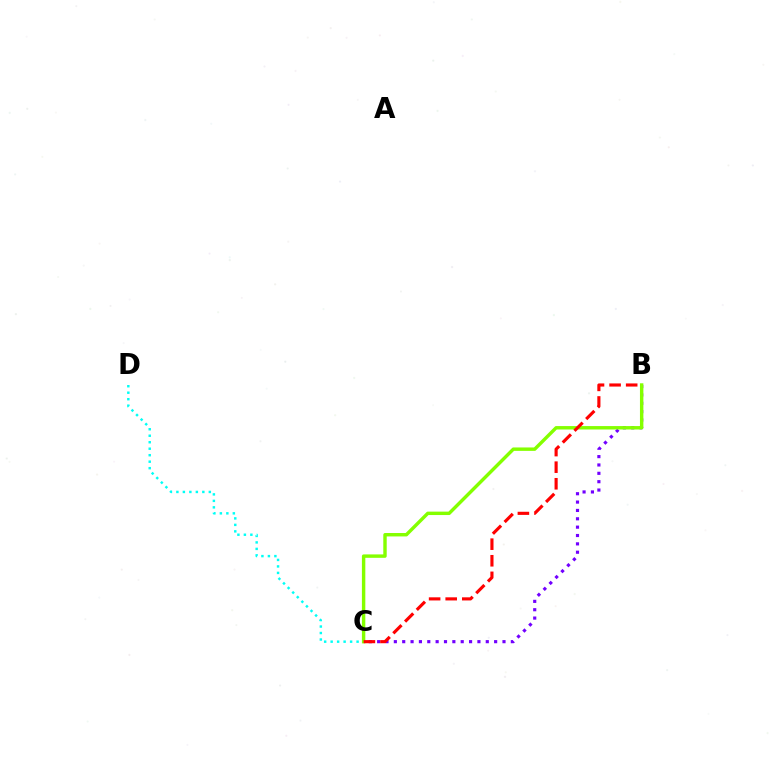{('B', 'C'): [{'color': '#7200ff', 'line_style': 'dotted', 'thickness': 2.27}, {'color': '#84ff00', 'line_style': 'solid', 'thickness': 2.46}, {'color': '#ff0000', 'line_style': 'dashed', 'thickness': 2.25}], ('C', 'D'): [{'color': '#00fff6', 'line_style': 'dotted', 'thickness': 1.76}]}